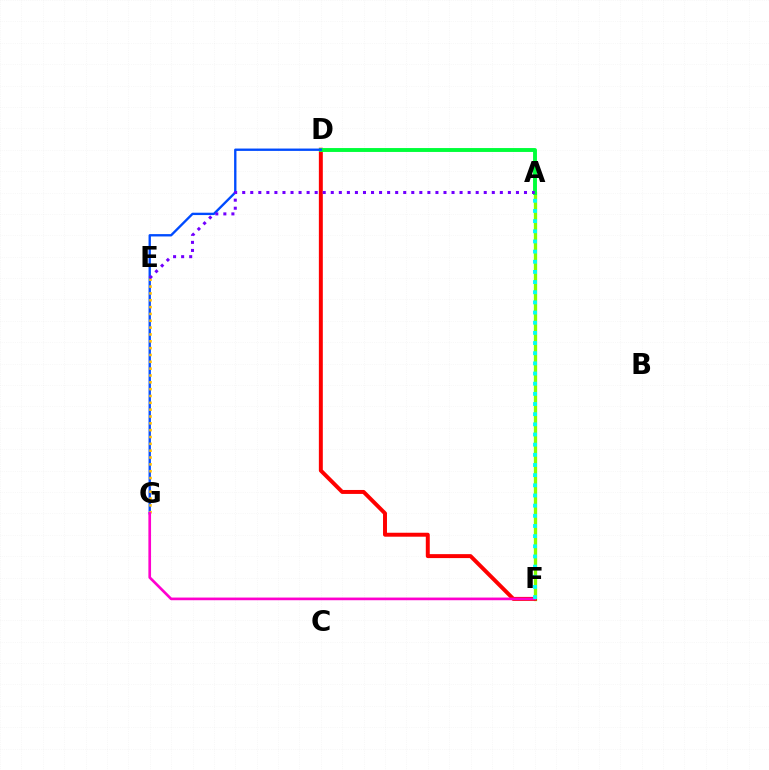{('A', 'F'): [{'color': '#84ff00', 'line_style': 'solid', 'thickness': 2.38}, {'color': '#00fff6', 'line_style': 'dotted', 'thickness': 2.76}], ('D', 'F'): [{'color': '#ff0000', 'line_style': 'solid', 'thickness': 2.85}], ('A', 'D'): [{'color': '#00ff39', 'line_style': 'solid', 'thickness': 2.8}], ('D', 'G'): [{'color': '#004bff', 'line_style': 'solid', 'thickness': 1.7}], ('E', 'G'): [{'color': '#ffbd00', 'line_style': 'dotted', 'thickness': 1.86}], ('F', 'G'): [{'color': '#ff00cf', 'line_style': 'solid', 'thickness': 1.92}], ('A', 'E'): [{'color': '#7200ff', 'line_style': 'dotted', 'thickness': 2.19}]}